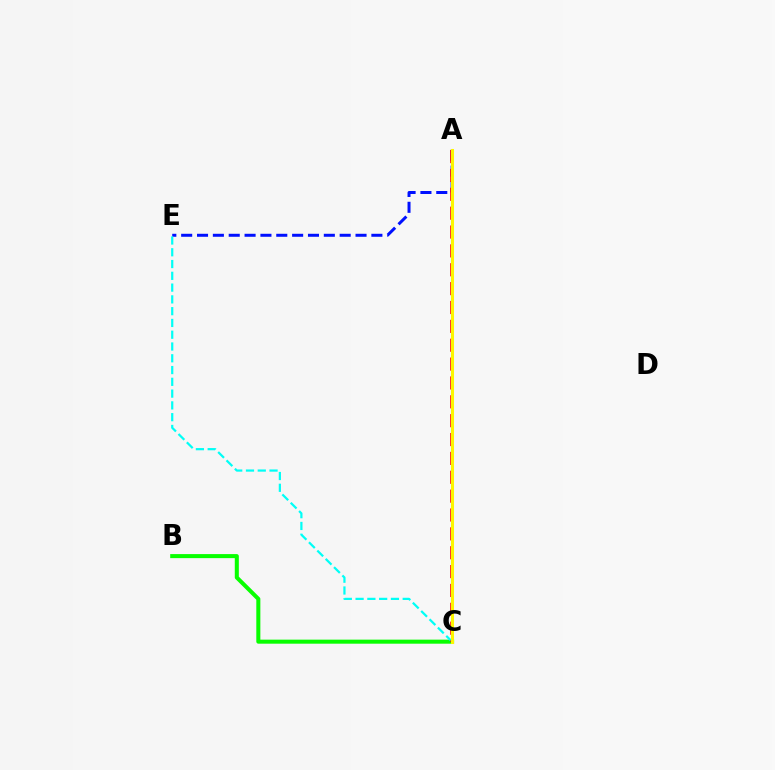{('A', 'C'): [{'color': '#ee00ff', 'line_style': 'solid', 'thickness': 1.8}, {'color': '#ff0000', 'line_style': 'dashed', 'thickness': 2.56}, {'color': '#fcf500', 'line_style': 'solid', 'thickness': 2.19}], ('A', 'E'): [{'color': '#0010ff', 'line_style': 'dashed', 'thickness': 2.15}], ('B', 'C'): [{'color': '#08ff00', 'line_style': 'solid', 'thickness': 2.91}], ('C', 'E'): [{'color': '#00fff6', 'line_style': 'dashed', 'thickness': 1.6}]}